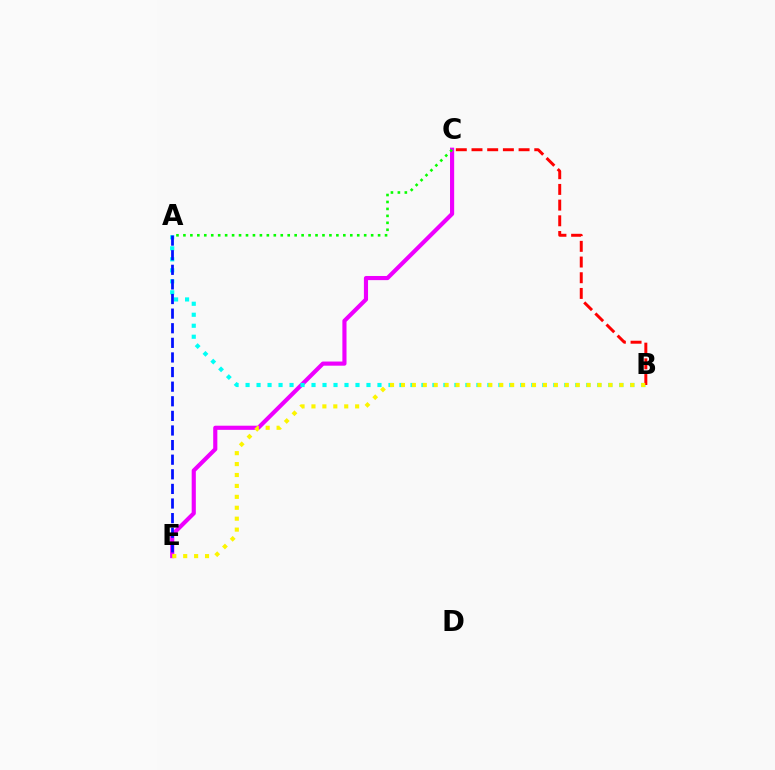{('C', 'E'): [{'color': '#ee00ff', 'line_style': 'solid', 'thickness': 2.98}], ('A', 'B'): [{'color': '#00fff6', 'line_style': 'dotted', 'thickness': 2.99}], ('B', 'C'): [{'color': '#ff0000', 'line_style': 'dashed', 'thickness': 2.13}], ('A', 'C'): [{'color': '#08ff00', 'line_style': 'dotted', 'thickness': 1.89}], ('A', 'E'): [{'color': '#0010ff', 'line_style': 'dashed', 'thickness': 1.98}], ('B', 'E'): [{'color': '#fcf500', 'line_style': 'dotted', 'thickness': 2.97}]}